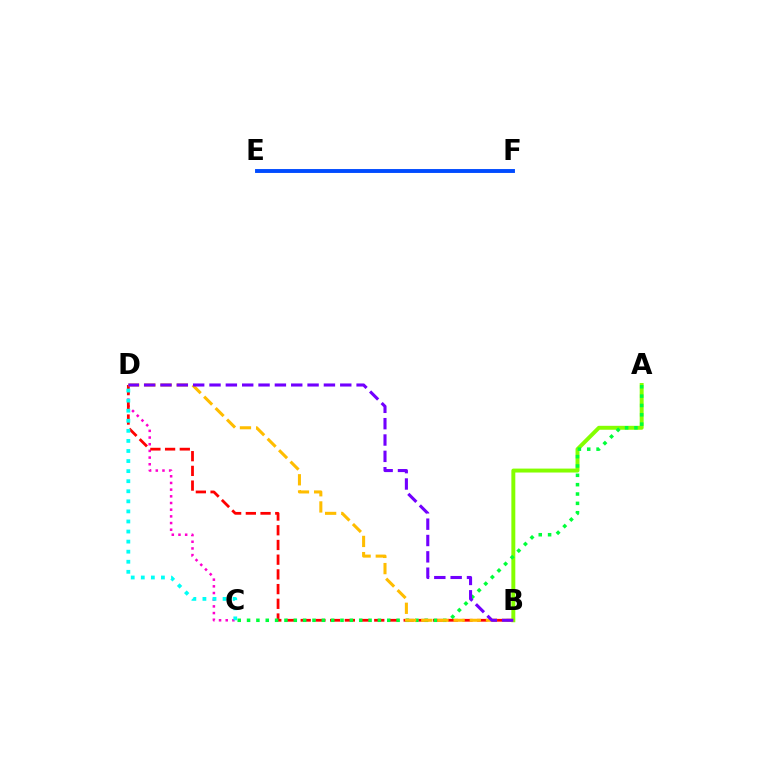{('C', 'D'): [{'color': '#ff00cf', 'line_style': 'dotted', 'thickness': 1.82}, {'color': '#00fff6', 'line_style': 'dotted', 'thickness': 2.74}], ('B', 'D'): [{'color': '#ff0000', 'line_style': 'dashed', 'thickness': 2.0}, {'color': '#ffbd00', 'line_style': 'dashed', 'thickness': 2.2}, {'color': '#7200ff', 'line_style': 'dashed', 'thickness': 2.22}], ('A', 'B'): [{'color': '#84ff00', 'line_style': 'solid', 'thickness': 2.84}], ('A', 'C'): [{'color': '#00ff39', 'line_style': 'dotted', 'thickness': 2.54}], ('E', 'F'): [{'color': '#004bff', 'line_style': 'solid', 'thickness': 2.8}]}